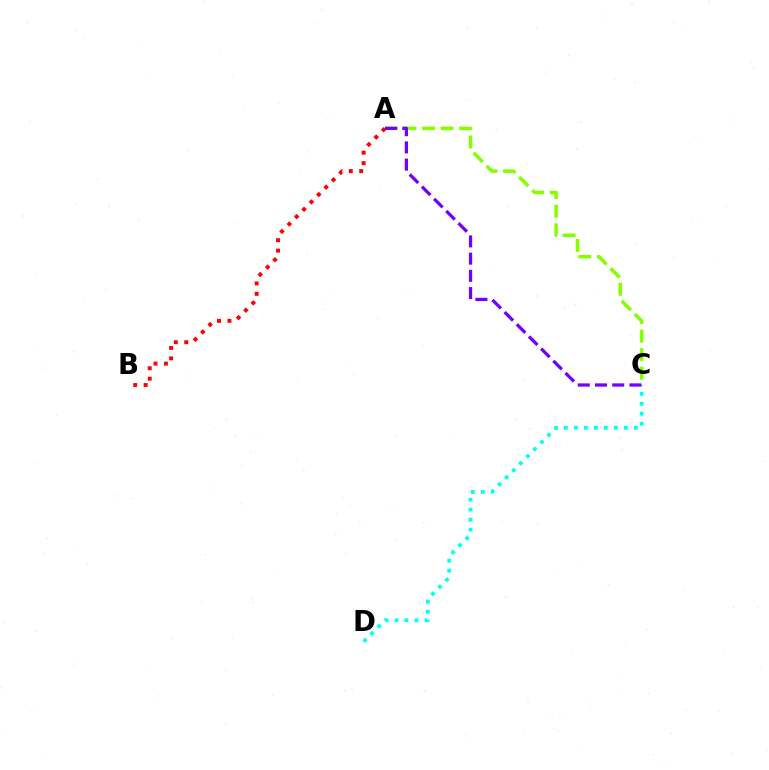{('A', 'C'): [{'color': '#84ff00', 'line_style': 'dashed', 'thickness': 2.52}, {'color': '#7200ff', 'line_style': 'dashed', 'thickness': 2.34}], ('C', 'D'): [{'color': '#00fff6', 'line_style': 'dotted', 'thickness': 2.71}], ('A', 'B'): [{'color': '#ff0000', 'line_style': 'dotted', 'thickness': 2.83}]}